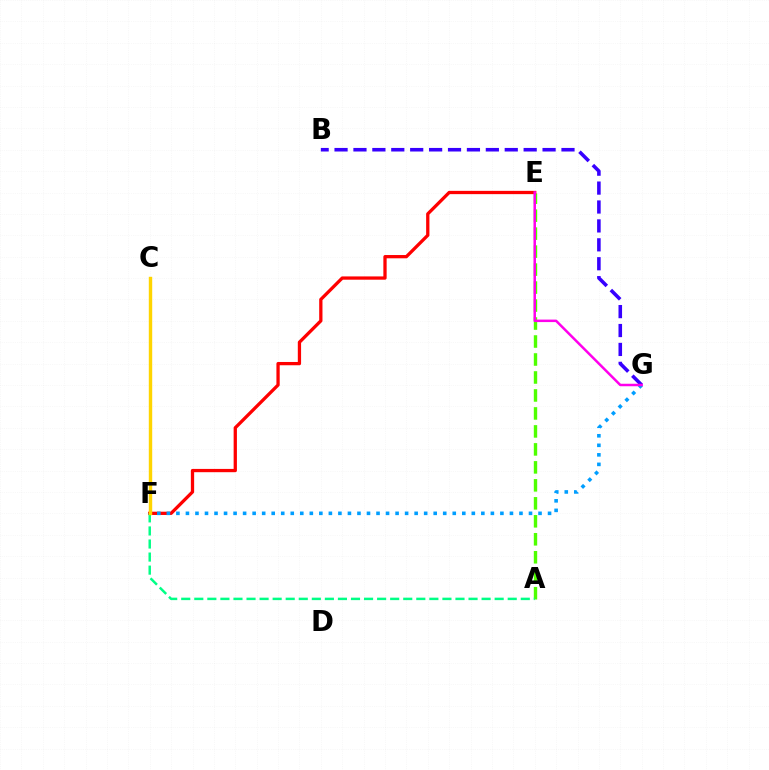{('A', 'E'): [{'color': '#4fff00', 'line_style': 'dashed', 'thickness': 2.44}], ('E', 'F'): [{'color': '#ff0000', 'line_style': 'solid', 'thickness': 2.36}], ('B', 'G'): [{'color': '#3700ff', 'line_style': 'dashed', 'thickness': 2.57}], ('F', 'G'): [{'color': '#009eff', 'line_style': 'dotted', 'thickness': 2.59}], ('A', 'F'): [{'color': '#00ff86', 'line_style': 'dashed', 'thickness': 1.77}], ('C', 'F'): [{'color': '#ffd500', 'line_style': 'solid', 'thickness': 2.46}], ('E', 'G'): [{'color': '#ff00ed', 'line_style': 'solid', 'thickness': 1.8}]}